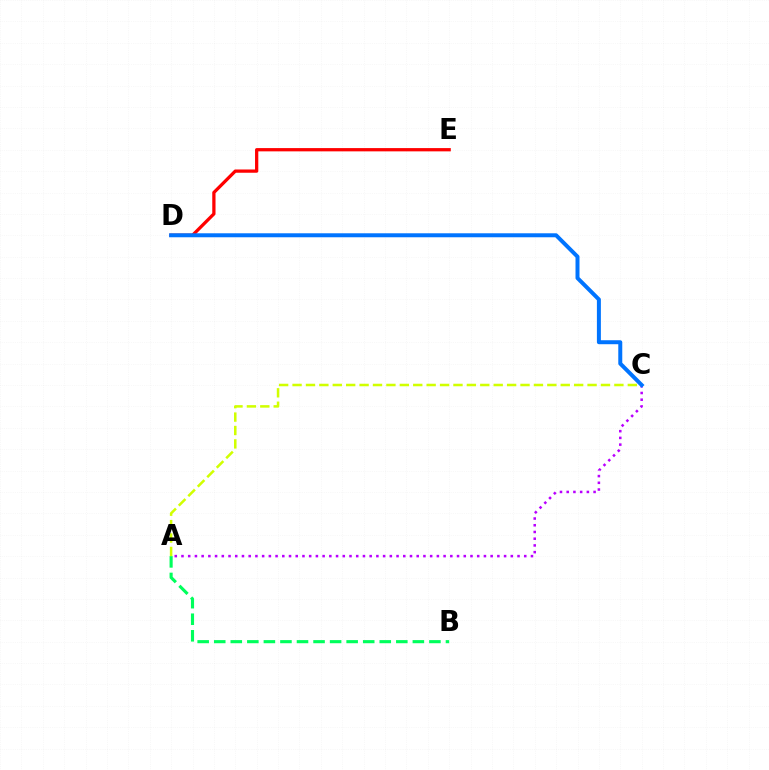{('D', 'E'): [{'color': '#ff0000', 'line_style': 'solid', 'thickness': 2.35}], ('A', 'B'): [{'color': '#00ff5c', 'line_style': 'dashed', 'thickness': 2.25}], ('A', 'C'): [{'color': '#b900ff', 'line_style': 'dotted', 'thickness': 1.83}, {'color': '#d1ff00', 'line_style': 'dashed', 'thickness': 1.82}], ('C', 'D'): [{'color': '#0074ff', 'line_style': 'solid', 'thickness': 2.87}]}